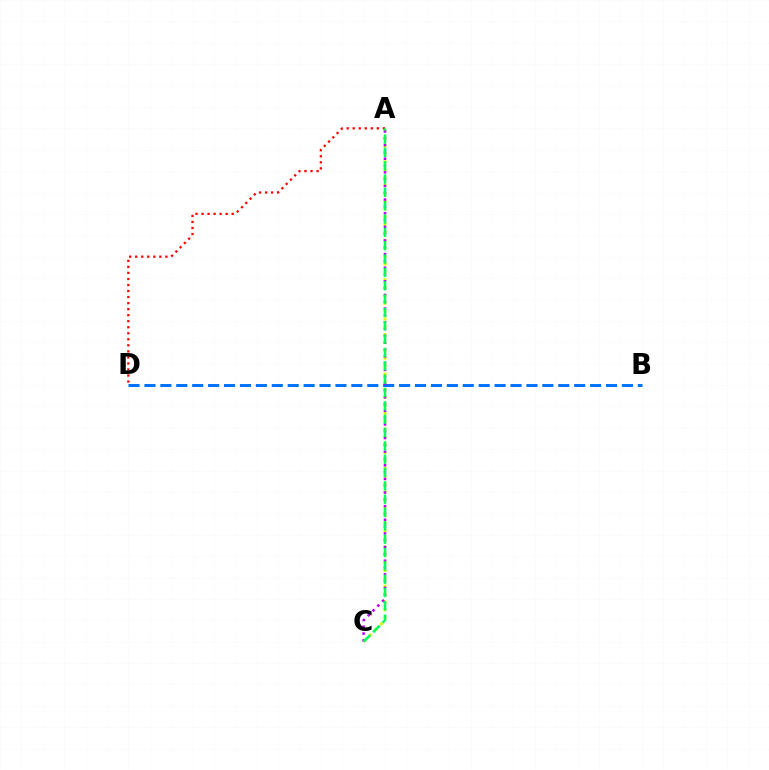{('B', 'D'): [{'color': '#0074ff', 'line_style': 'dashed', 'thickness': 2.16}], ('A', 'C'): [{'color': '#d1ff00', 'line_style': 'dotted', 'thickness': 2.14}, {'color': '#b900ff', 'line_style': 'dotted', 'thickness': 1.85}, {'color': '#00ff5c', 'line_style': 'dashed', 'thickness': 1.81}], ('A', 'D'): [{'color': '#ff0000', 'line_style': 'dotted', 'thickness': 1.64}]}